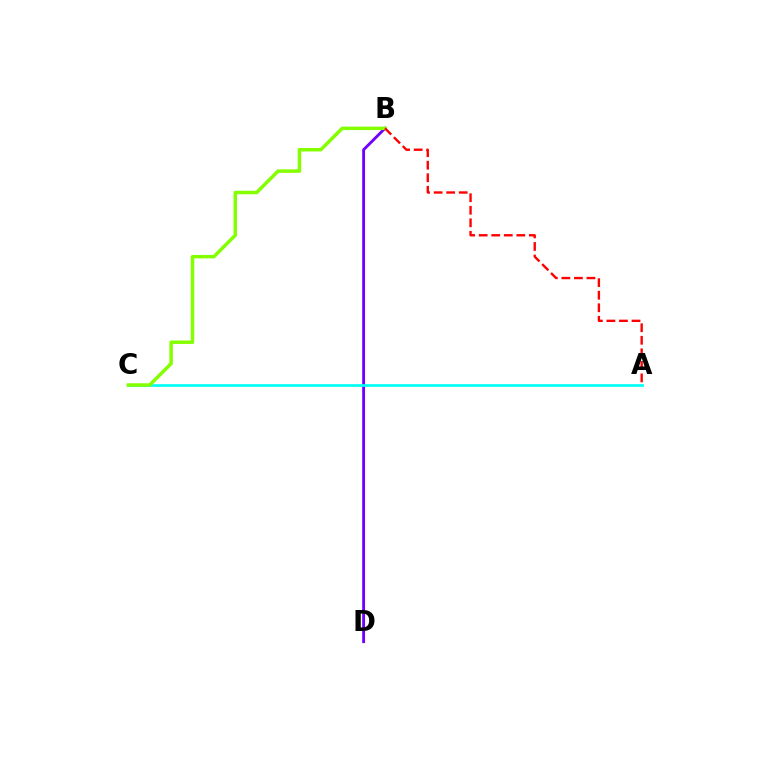{('B', 'D'): [{'color': '#7200ff', 'line_style': 'solid', 'thickness': 2.05}], ('A', 'C'): [{'color': '#00fff6', 'line_style': 'solid', 'thickness': 1.96}], ('B', 'C'): [{'color': '#84ff00', 'line_style': 'solid', 'thickness': 2.5}], ('A', 'B'): [{'color': '#ff0000', 'line_style': 'dashed', 'thickness': 1.7}]}